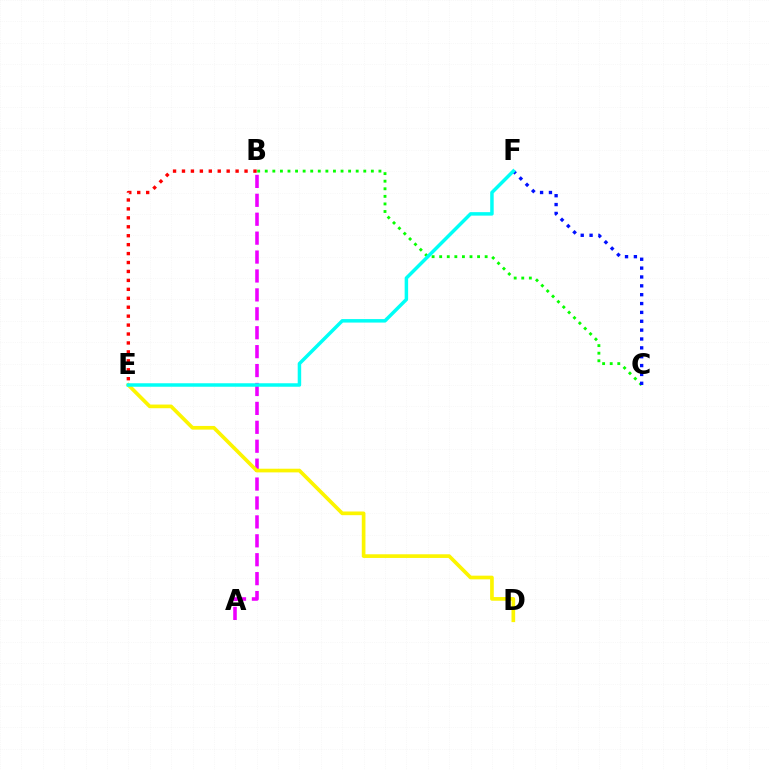{('A', 'B'): [{'color': '#ee00ff', 'line_style': 'dashed', 'thickness': 2.57}], ('B', 'C'): [{'color': '#08ff00', 'line_style': 'dotted', 'thickness': 2.06}], ('C', 'F'): [{'color': '#0010ff', 'line_style': 'dotted', 'thickness': 2.41}], ('D', 'E'): [{'color': '#fcf500', 'line_style': 'solid', 'thickness': 2.64}], ('B', 'E'): [{'color': '#ff0000', 'line_style': 'dotted', 'thickness': 2.43}], ('E', 'F'): [{'color': '#00fff6', 'line_style': 'solid', 'thickness': 2.51}]}